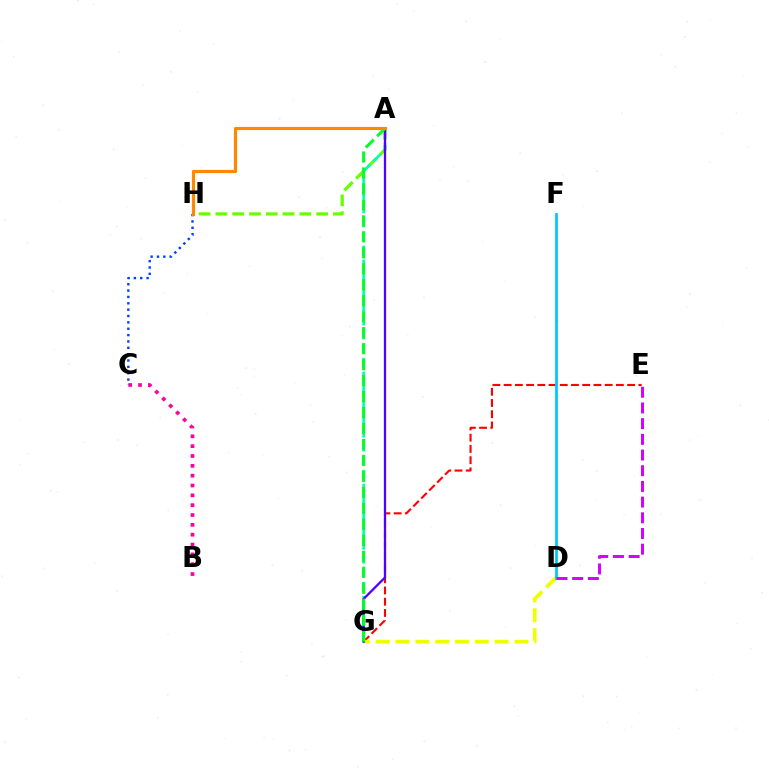{('A', 'H'): [{'color': '#66ff00', 'line_style': 'dashed', 'thickness': 2.28}, {'color': '#ff8800', 'line_style': 'solid', 'thickness': 2.28}], ('E', 'G'): [{'color': '#ff0000', 'line_style': 'dashed', 'thickness': 1.52}], ('D', 'G'): [{'color': '#eeff00', 'line_style': 'dashed', 'thickness': 2.69}], ('A', 'G'): [{'color': '#00ffaf', 'line_style': 'dashed', 'thickness': 1.9}, {'color': '#4f00ff', 'line_style': 'solid', 'thickness': 1.64}, {'color': '#00ff27', 'line_style': 'dashed', 'thickness': 2.17}], ('B', 'C'): [{'color': '#ff00a0', 'line_style': 'dotted', 'thickness': 2.67}], ('C', 'H'): [{'color': '#003fff', 'line_style': 'dotted', 'thickness': 1.73}], ('D', 'F'): [{'color': '#00c7ff', 'line_style': 'solid', 'thickness': 1.99}], ('D', 'E'): [{'color': '#d600ff', 'line_style': 'dashed', 'thickness': 2.13}]}